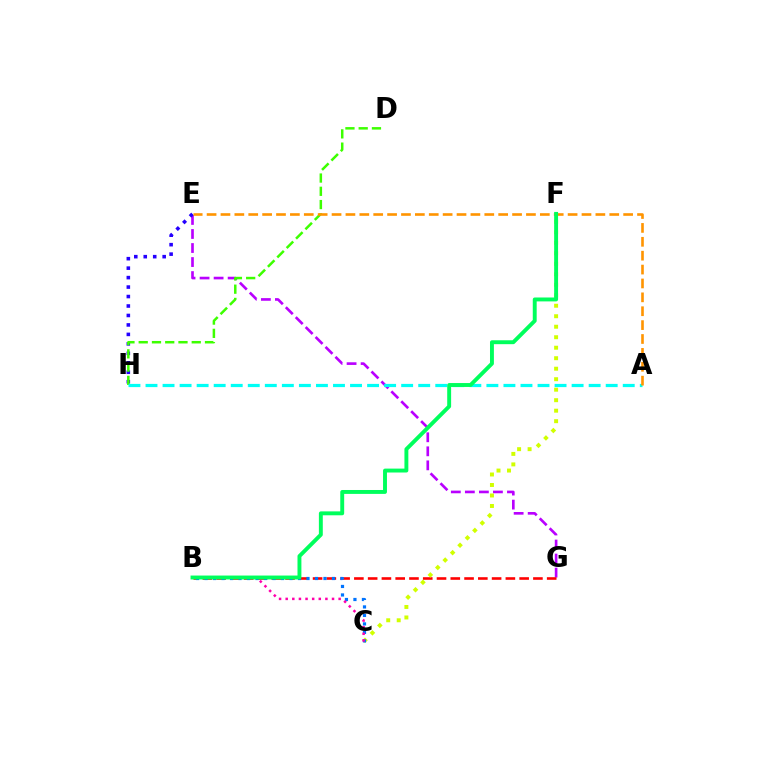{('E', 'G'): [{'color': '#b900ff', 'line_style': 'dashed', 'thickness': 1.91}], ('E', 'H'): [{'color': '#2500ff', 'line_style': 'dotted', 'thickness': 2.57}], ('B', 'G'): [{'color': '#ff0000', 'line_style': 'dashed', 'thickness': 1.87}], ('C', 'F'): [{'color': '#d1ff00', 'line_style': 'dotted', 'thickness': 2.85}], ('B', 'C'): [{'color': '#0074ff', 'line_style': 'dotted', 'thickness': 2.31}, {'color': '#ff00ac', 'line_style': 'dotted', 'thickness': 1.8}], ('D', 'H'): [{'color': '#3dff00', 'line_style': 'dashed', 'thickness': 1.8}], ('A', 'H'): [{'color': '#00fff6', 'line_style': 'dashed', 'thickness': 2.32}], ('A', 'E'): [{'color': '#ff9400', 'line_style': 'dashed', 'thickness': 1.89}], ('B', 'F'): [{'color': '#00ff5c', 'line_style': 'solid', 'thickness': 2.81}]}